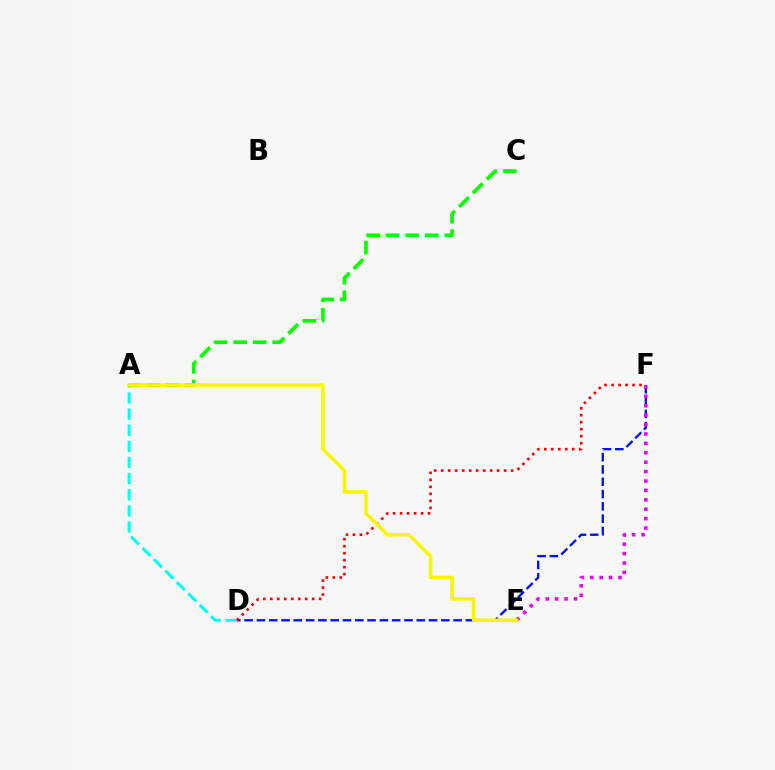{('D', 'F'): [{'color': '#0010ff', 'line_style': 'dashed', 'thickness': 1.67}, {'color': '#ff0000', 'line_style': 'dotted', 'thickness': 1.9}], ('A', 'D'): [{'color': '#00fff6', 'line_style': 'dashed', 'thickness': 2.19}], ('A', 'C'): [{'color': '#08ff00', 'line_style': 'dashed', 'thickness': 2.65}], ('E', 'F'): [{'color': '#ee00ff', 'line_style': 'dotted', 'thickness': 2.56}], ('A', 'E'): [{'color': '#fcf500', 'line_style': 'solid', 'thickness': 2.56}]}